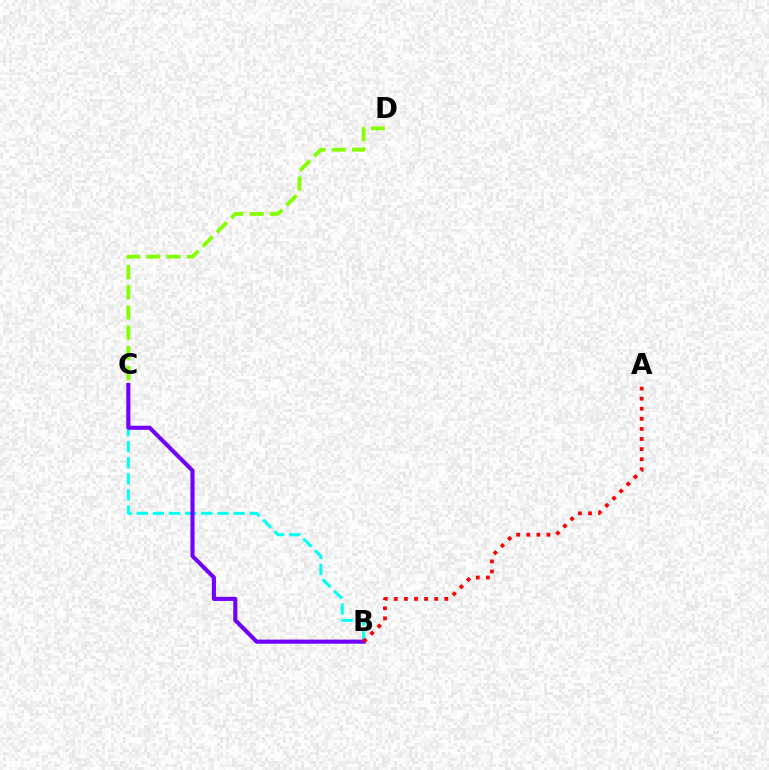{('B', 'C'): [{'color': '#00fff6', 'line_style': 'dashed', 'thickness': 2.19}, {'color': '#7200ff', 'line_style': 'solid', 'thickness': 2.95}], ('A', 'B'): [{'color': '#ff0000', 'line_style': 'dotted', 'thickness': 2.74}], ('C', 'D'): [{'color': '#84ff00', 'line_style': 'dashed', 'thickness': 2.74}]}